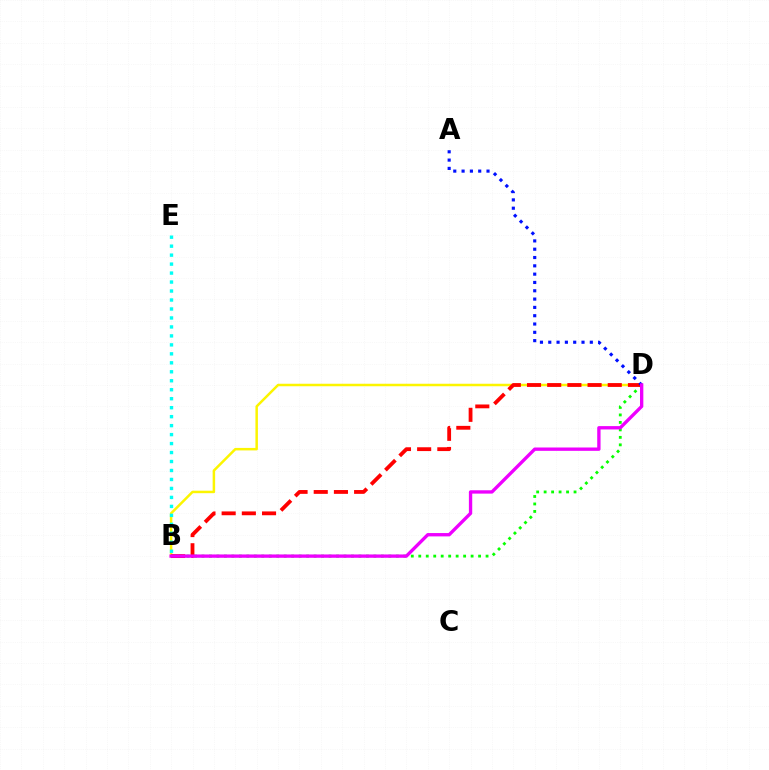{('B', 'D'): [{'color': '#08ff00', 'line_style': 'dotted', 'thickness': 2.03}, {'color': '#fcf500', 'line_style': 'solid', 'thickness': 1.8}, {'color': '#ff0000', 'line_style': 'dashed', 'thickness': 2.74}, {'color': '#ee00ff', 'line_style': 'solid', 'thickness': 2.41}], ('A', 'D'): [{'color': '#0010ff', 'line_style': 'dotted', 'thickness': 2.26}], ('B', 'E'): [{'color': '#00fff6', 'line_style': 'dotted', 'thickness': 2.44}]}